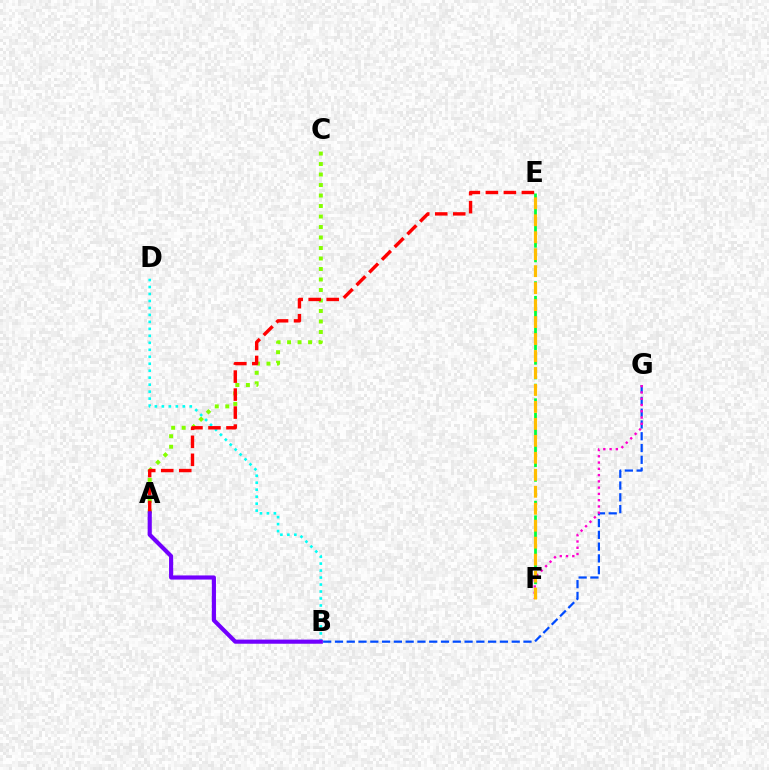{('A', 'C'): [{'color': '#84ff00', 'line_style': 'dotted', 'thickness': 2.85}], ('B', 'D'): [{'color': '#00fff6', 'line_style': 'dotted', 'thickness': 1.9}], ('B', 'G'): [{'color': '#004bff', 'line_style': 'dashed', 'thickness': 1.6}], ('F', 'G'): [{'color': '#ff00cf', 'line_style': 'dotted', 'thickness': 1.7}], ('E', 'F'): [{'color': '#00ff39', 'line_style': 'dashed', 'thickness': 1.99}, {'color': '#ffbd00', 'line_style': 'dashed', 'thickness': 2.31}], ('A', 'E'): [{'color': '#ff0000', 'line_style': 'dashed', 'thickness': 2.45}], ('A', 'B'): [{'color': '#7200ff', 'line_style': 'solid', 'thickness': 2.98}]}